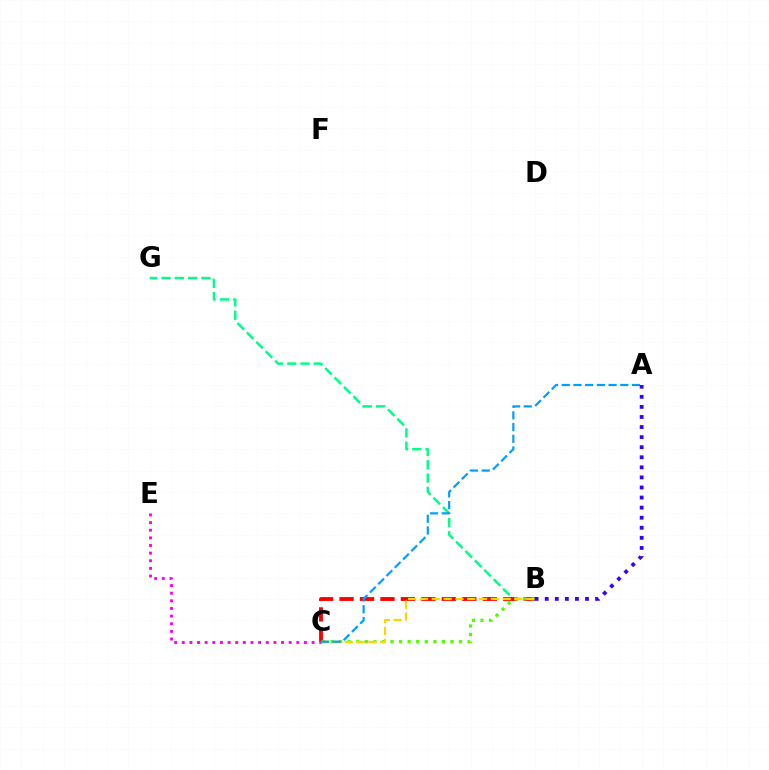{('B', 'G'): [{'color': '#00ff86', 'line_style': 'dashed', 'thickness': 1.81}], ('B', 'C'): [{'color': '#ff0000', 'line_style': 'dashed', 'thickness': 2.78}, {'color': '#4fff00', 'line_style': 'dotted', 'thickness': 2.33}, {'color': '#ffd500', 'line_style': 'dashed', 'thickness': 1.61}], ('C', 'E'): [{'color': '#ff00ed', 'line_style': 'dotted', 'thickness': 2.07}], ('A', 'C'): [{'color': '#009eff', 'line_style': 'dashed', 'thickness': 1.59}], ('A', 'B'): [{'color': '#3700ff', 'line_style': 'dotted', 'thickness': 2.74}]}